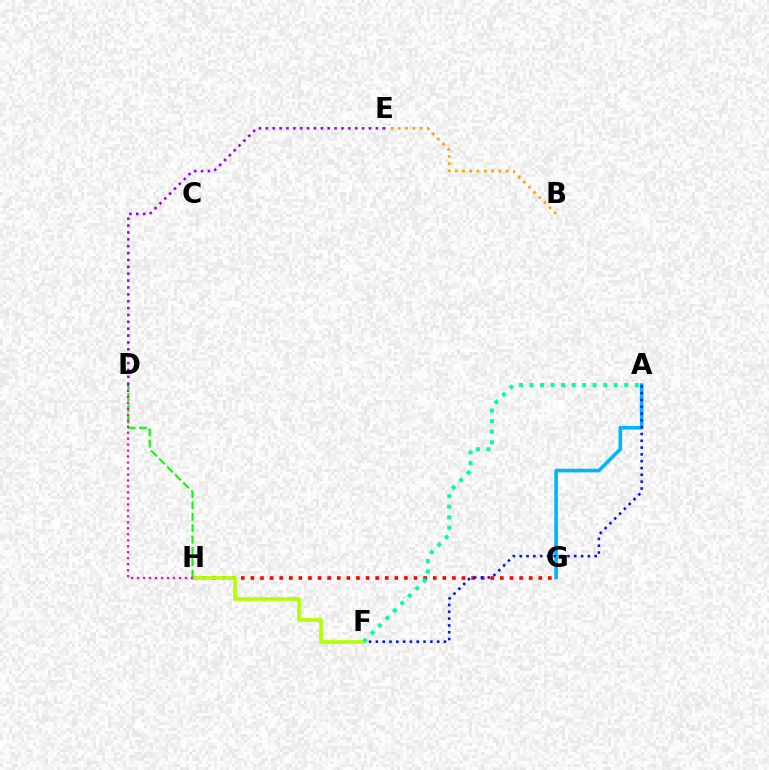{('B', 'E'): [{'color': '#ffa500', 'line_style': 'dotted', 'thickness': 1.97}], ('G', 'H'): [{'color': '#ff0000', 'line_style': 'dotted', 'thickness': 2.61}], ('A', 'G'): [{'color': '#00b5ff', 'line_style': 'solid', 'thickness': 2.6}], ('A', 'F'): [{'color': '#0010ff', 'line_style': 'dotted', 'thickness': 1.85}, {'color': '#00ff9d', 'line_style': 'dotted', 'thickness': 2.86}], ('F', 'H'): [{'color': '#b3ff00', 'line_style': 'solid', 'thickness': 2.61}], ('D', 'H'): [{'color': '#08ff00', 'line_style': 'dashed', 'thickness': 1.54}, {'color': '#ff00bd', 'line_style': 'dotted', 'thickness': 1.62}], ('D', 'E'): [{'color': '#9b00ff', 'line_style': 'dotted', 'thickness': 1.87}]}